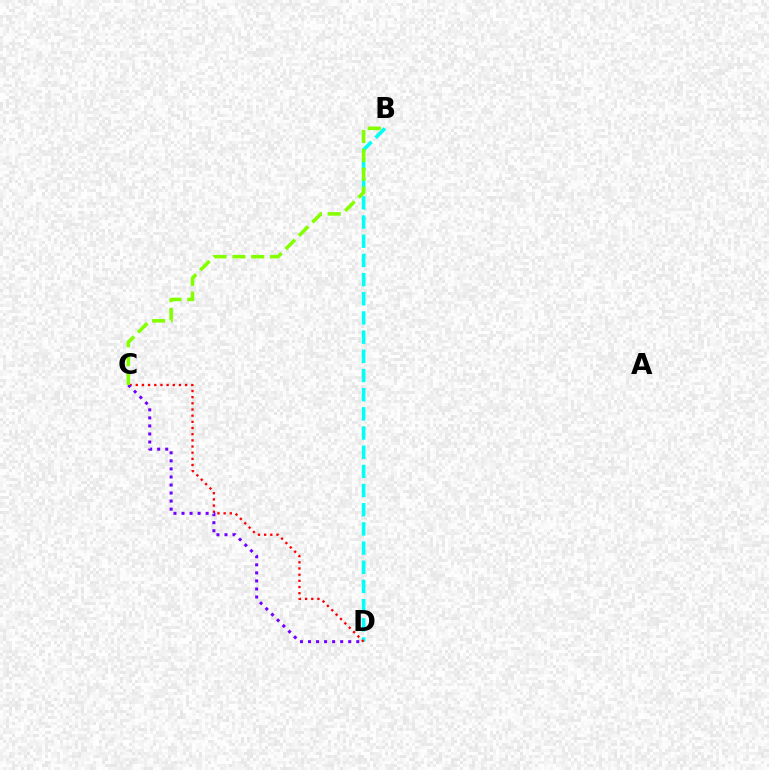{('B', 'D'): [{'color': '#00fff6', 'line_style': 'dashed', 'thickness': 2.61}], ('C', 'D'): [{'color': '#ff0000', 'line_style': 'dotted', 'thickness': 1.68}, {'color': '#7200ff', 'line_style': 'dotted', 'thickness': 2.19}], ('B', 'C'): [{'color': '#84ff00', 'line_style': 'dashed', 'thickness': 2.56}]}